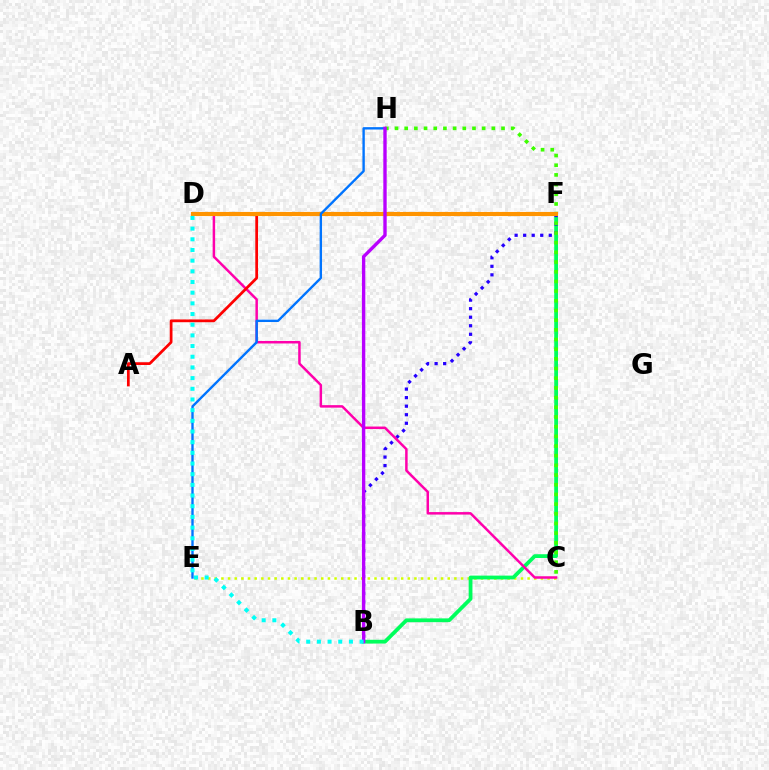{('C', 'E'): [{'color': '#d1ff00', 'line_style': 'dotted', 'thickness': 1.81}], ('B', 'F'): [{'color': '#00ff5c', 'line_style': 'solid', 'thickness': 2.72}, {'color': '#2500ff', 'line_style': 'dotted', 'thickness': 2.32}], ('C', 'D'): [{'color': '#ff00ac', 'line_style': 'solid', 'thickness': 1.79}], ('C', 'H'): [{'color': '#3dff00', 'line_style': 'dotted', 'thickness': 2.63}], ('A', 'F'): [{'color': '#ff0000', 'line_style': 'solid', 'thickness': 1.98}], ('D', 'F'): [{'color': '#ff9400', 'line_style': 'solid', 'thickness': 2.97}], ('E', 'H'): [{'color': '#0074ff', 'line_style': 'solid', 'thickness': 1.71}], ('B', 'H'): [{'color': '#b900ff', 'line_style': 'solid', 'thickness': 2.42}], ('B', 'D'): [{'color': '#00fff6', 'line_style': 'dotted', 'thickness': 2.9}]}